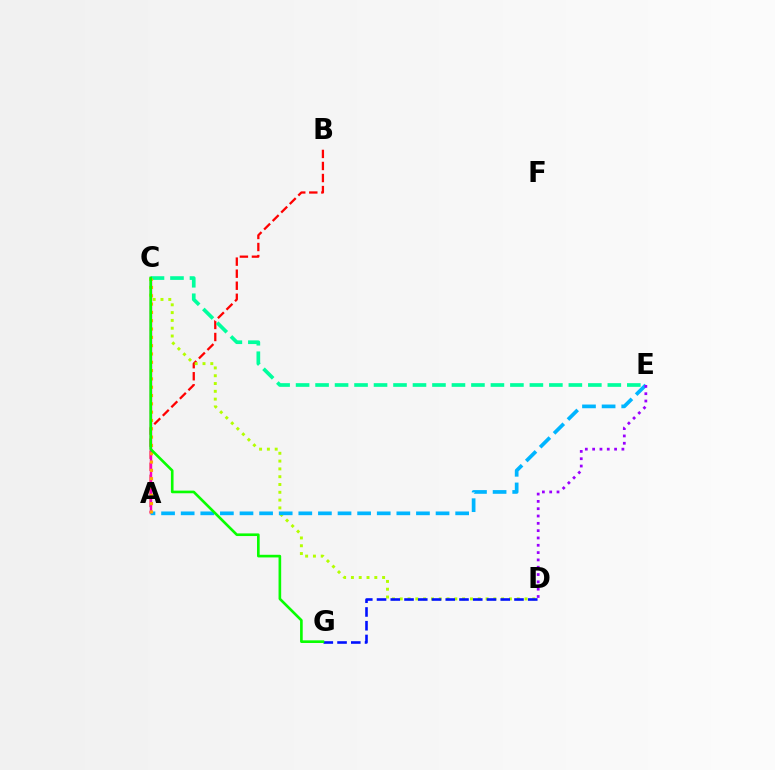{('A', 'B'): [{'color': '#ff0000', 'line_style': 'dashed', 'thickness': 1.64}], ('A', 'C'): [{'color': '#ff00bd', 'line_style': 'solid', 'thickness': 1.76}, {'color': '#ffa500', 'line_style': 'dotted', 'thickness': 2.26}], ('C', 'D'): [{'color': '#b3ff00', 'line_style': 'dotted', 'thickness': 2.12}], ('A', 'E'): [{'color': '#00b5ff', 'line_style': 'dashed', 'thickness': 2.66}], ('C', 'E'): [{'color': '#00ff9d', 'line_style': 'dashed', 'thickness': 2.65}], ('D', 'G'): [{'color': '#0010ff', 'line_style': 'dashed', 'thickness': 1.87}], ('D', 'E'): [{'color': '#9b00ff', 'line_style': 'dotted', 'thickness': 1.99}], ('C', 'G'): [{'color': '#08ff00', 'line_style': 'solid', 'thickness': 1.9}]}